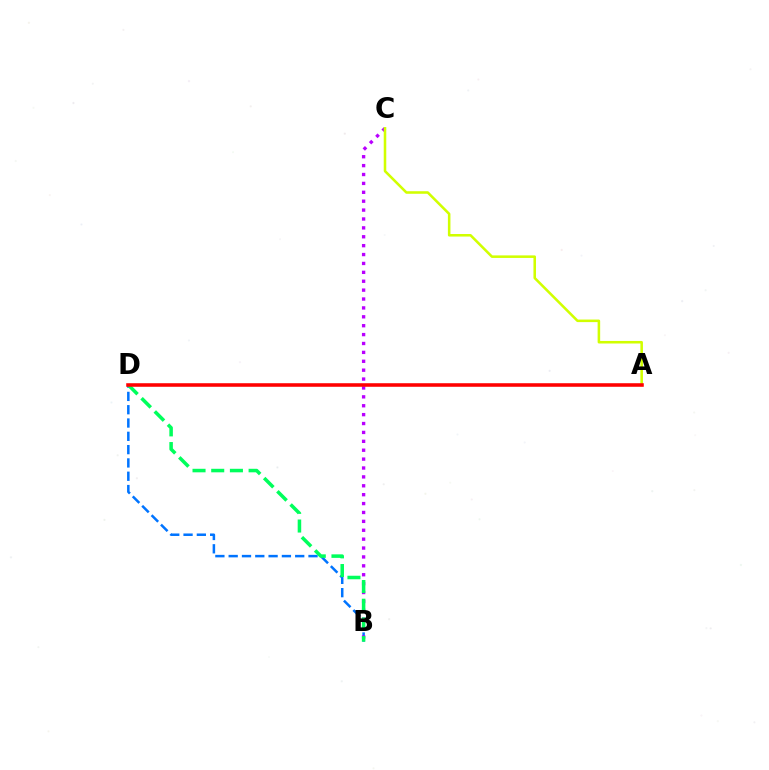{('B', 'D'): [{'color': '#0074ff', 'line_style': 'dashed', 'thickness': 1.81}, {'color': '#00ff5c', 'line_style': 'dashed', 'thickness': 2.54}], ('B', 'C'): [{'color': '#b900ff', 'line_style': 'dotted', 'thickness': 2.42}], ('A', 'C'): [{'color': '#d1ff00', 'line_style': 'solid', 'thickness': 1.84}], ('A', 'D'): [{'color': '#ff0000', 'line_style': 'solid', 'thickness': 2.56}]}